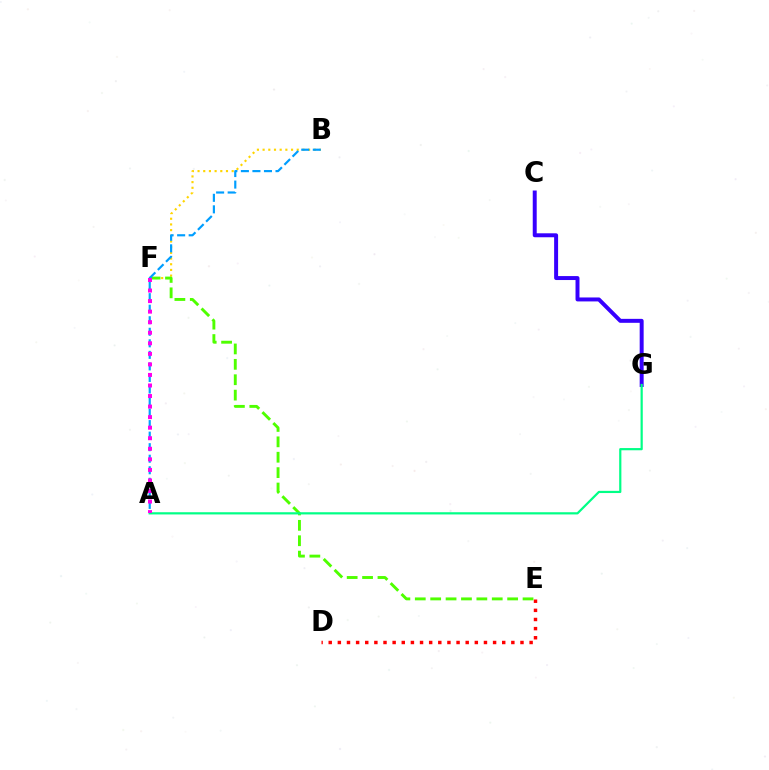{('B', 'F'): [{'color': '#ffd500', 'line_style': 'dotted', 'thickness': 1.55}], ('D', 'E'): [{'color': '#ff0000', 'line_style': 'dotted', 'thickness': 2.48}], ('E', 'F'): [{'color': '#4fff00', 'line_style': 'dashed', 'thickness': 2.09}], ('C', 'G'): [{'color': '#3700ff', 'line_style': 'solid', 'thickness': 2.85}], ('A', 'B'): [{'color': '#009eff', 'line_style': 'dashed', 'thickness': 1.57}], ('A', 'G'): [{'color': '#00ff86', 'line_style': 'solid', 'thickness': 1.59}], ('A', 'F'): [{'color': '#ff00ed', 'line_style': 'dotted', 'thickness': 2.87}]}